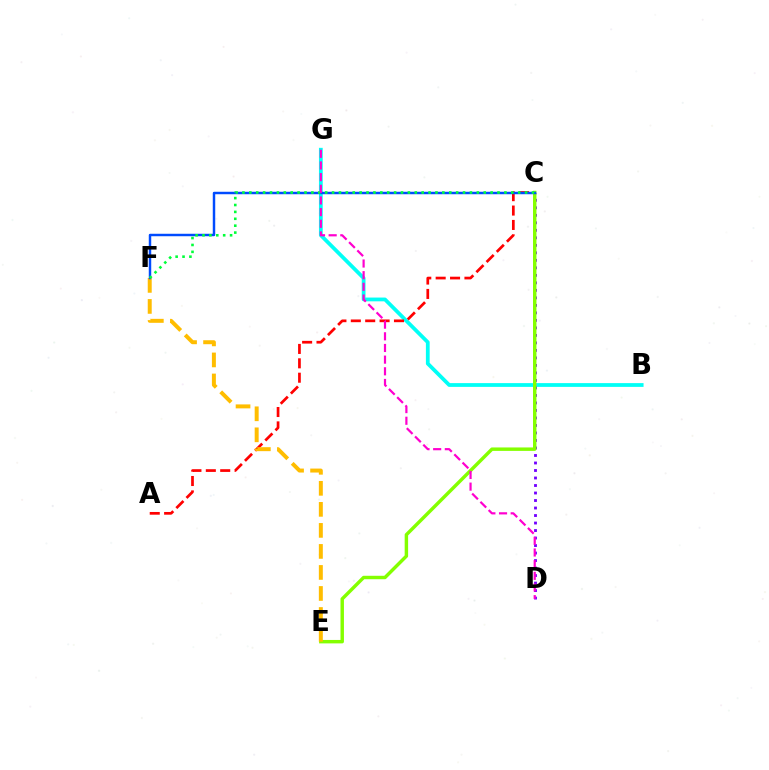{('B', 'G'): [{'color': '#00fff6', 'line_style': 'solid', 'thickness': 2.71}], ('A', 'C'): [{'color': '#ff0000', 'line_style': 'dashed', 'thickness': 1.95}], ('C', 'D'): [{'color': '#7200ff', 'line_style': 'dotted', 'thickness': 2.04}], ('C', 'E'): [{'color': '#84ff00', 'line_style': 'solid', 'thickness': 2.48}], ('E', 'F'): [{'color': '#ffbd00', 'line_style': 'dashed', 'thickness': 2.86}], ('C', 'F'): [{'color': '#004bff', 'line_style': 'solid', 'thickness': 1.77}, {'color': '#00ff39', 'line_style': 'dotted', 'thickness': 1.87}], ('D', 'G'): [{'color': '#ff00cf', 'line_style': 'dashed', 'thickness': 1.58}]}